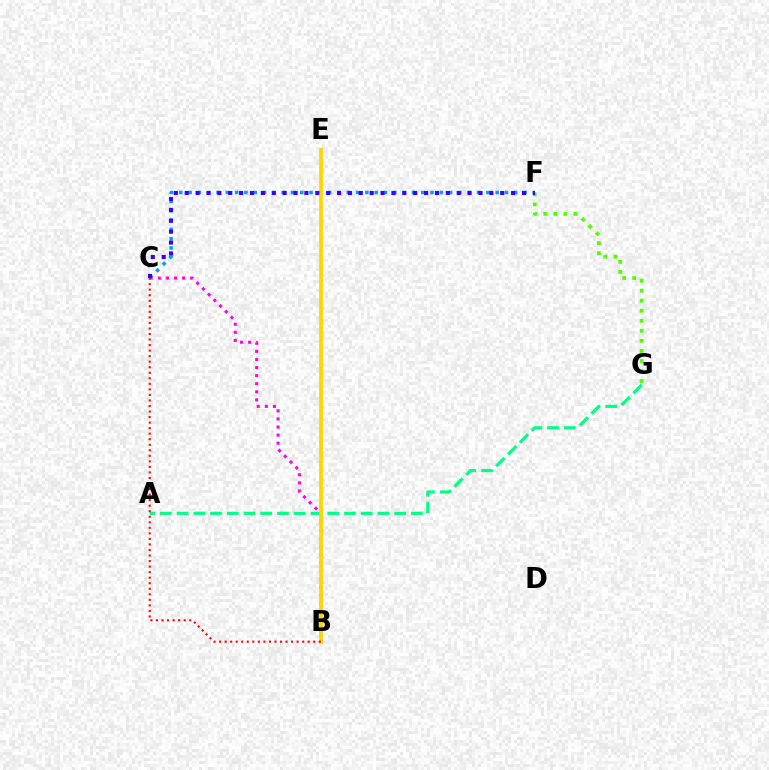{('B', 'C'): [{'color': '#ff00ed', 'line_style': 'dotted', 'thickness': 2.2}, {'color': '#ff0000', 'line_style': 'dotted', 'thickness': 1.5}], ('A', 'G'): [{'color': '#00ff86', 'line_style': 'dashed', 'thickness': 2.27}], ('C', 'F'): [{'color': '#009eff', 'line_style': 'dotted', 'thickness': 2.53}, {'color': '#3700ff', 'line_style': 'dotted', 'thickness': 2.96}], ('B', 'E'): [{'color': '#ffd500', 'line_style': 'solid', 'thickness': 2.71}], ('F', 'G'): [{'color': '#4fff00', 'line_style': 'dotted', 'thickness': 2.73}]}